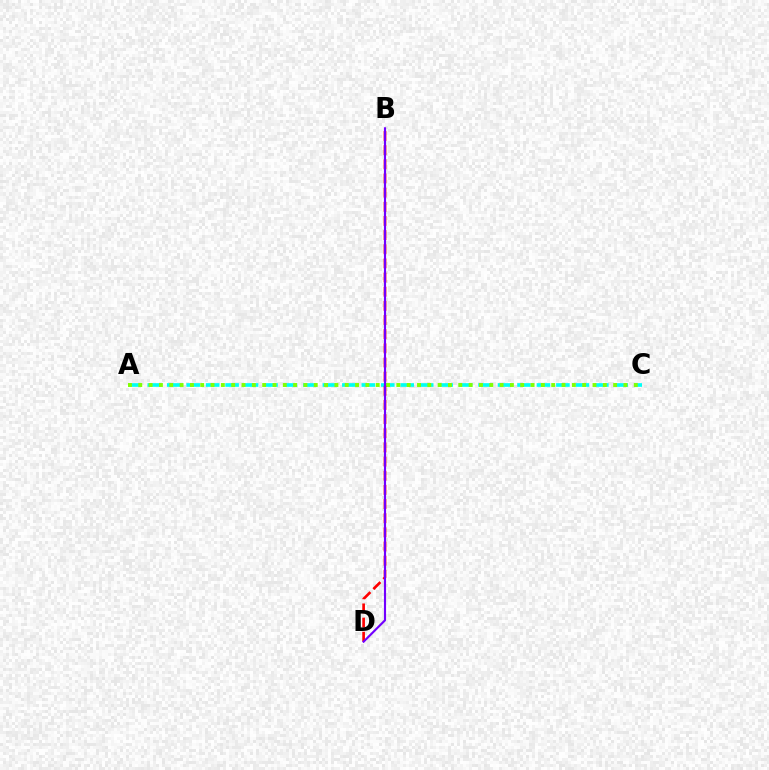{('A', 'C'): [{'color': '#00fff6', 'line_style': 'dashed', 'thickness': 2.64}, {'color': '#84ff00', 'line_style': 'dotted', 'thickness': 2.8}], ('B', 'D'): [{'color': '#ff0000', 'line_style': 'dashed', 'thickness': 1.92}, {'color': '#7200ff', 'line_style': 'solid', 'thickness': 1.54}]}